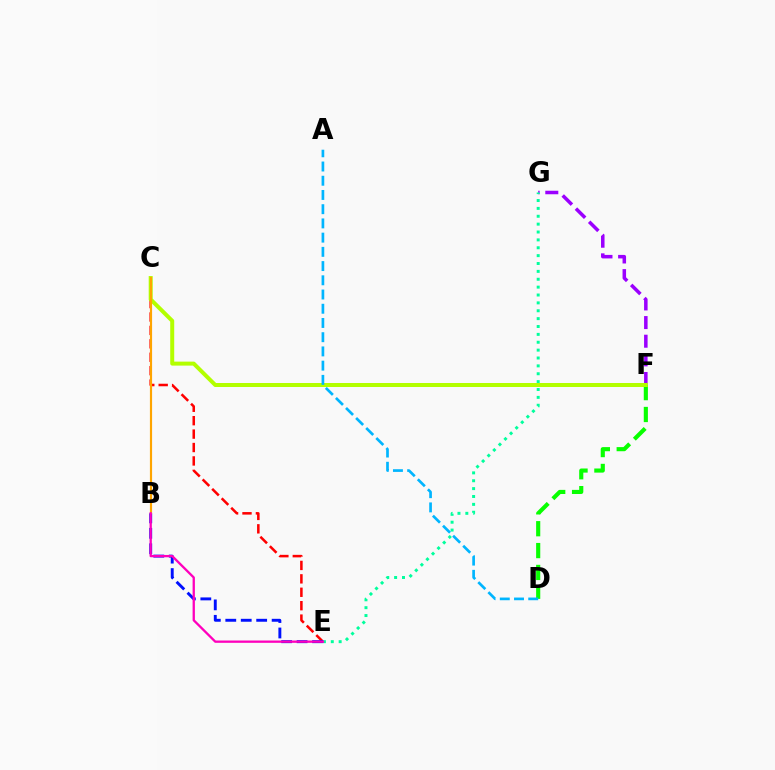{('D', 'F'): [{'color': '#08ff00', 'line_style': 'dashed', 'thickness': 2.97}], ('F', 'G'): [{'color': '#9b00ff', 'line_style': 'dashed', 'thickness': 2.53}], ('C', 'E'): [{'color': '#ff0000', 'line_style': 'dashed', 'thickness': 1.82}], ('E', 'G'): [{'color': '#00ff9d', 'line_style': 'dotted', 'thickness': 2.14}], ('C', 'F'): [{'color': '#b3ff00', 'line_style': 'solid', 'thickness': 2.87}], ('B', 'E'): [{'color': '#0010ff', 'line_style': 'dashed', 'thickness': 2.1}, {'color': '#ff00bd', 'line_style': 'solid', 'thickness': 1.66}], ('B', 'C'): [{'color': '#ffa500', 'line_style': 'solid', 'thickness': 1.57}], ('A', 'D'): [{'color': '#00b5ff', 'line_style': 'dashed', 'thickness': 1.93}]}